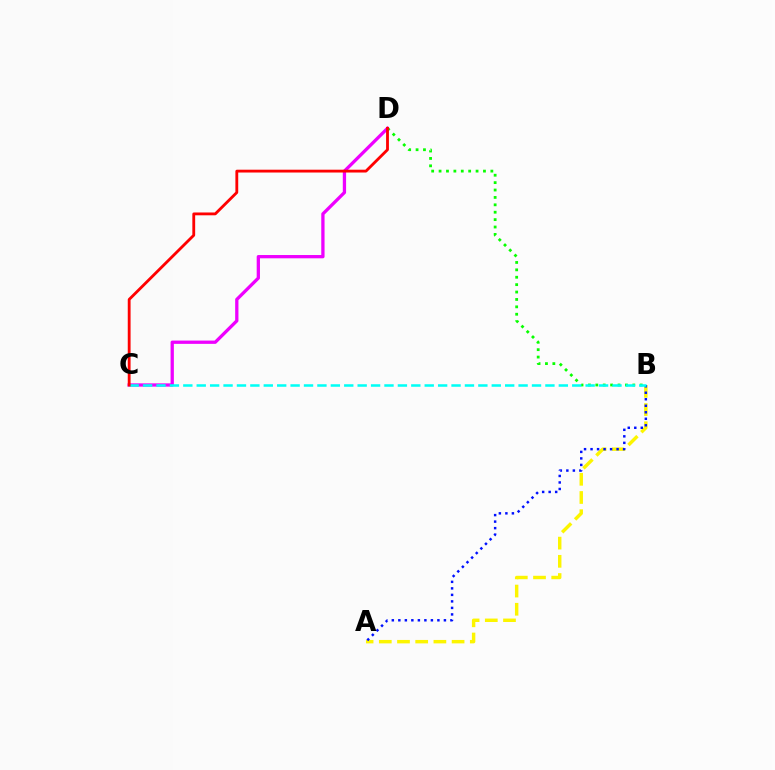{('C', 'D'): [{'color': '#ee00ff', 'line_style': 'solid', 'thickness': 2.37}, {'color': '#ff0000', 'line_style': 'solid', 'thickness': 2.03}], ('A', 'B'): [{'color': '#fcf500', 'line_style': 'dashed', 'thickness': 2.47}, {'color': '#0010ff', 'line_style': 'dotted', 'thickness': 1.77}], ('B', 'D'): [{'color': '#08ff00', 'line_style': 'dotted', 'thickness': 2.01}], ('B', 'C'): [{'color': '#00fff6', 'line_style': 'dashed', 'thickness': 1.82}]}